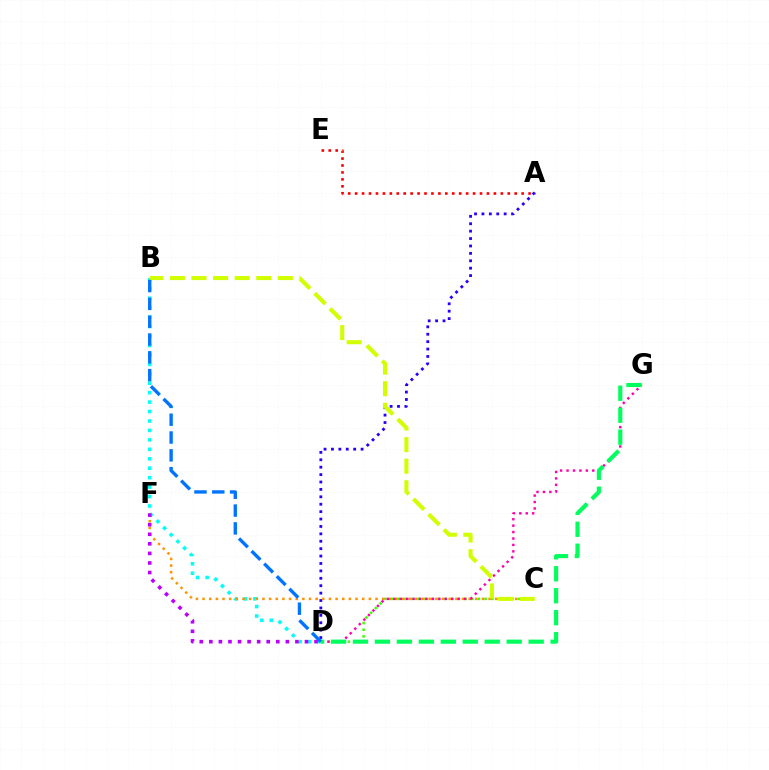{('A', 'D'): [{'color': '#2500ff', 'line_style': 'dotted', 'thickness': 2.01}], ('B', 'D'): [{'color': '#00fff6', 'line_style': 'dotted', 'thickness': 2.57}, {'color': '#0074ff', 'line_style': 'dashed', 'thickness': 2.42}], ('C', 'D'): [{'color': '#3dff00', 'line_style': 'dotted', 'thickness': 1.82}], ('C', 'F'): [{'color': '#ff9400', 'line_style': 'dotted', 'thickness': 1.81}], ('A', 'E'): [{'color': '#ff0000', 'line_style': 'dotted', 'thickness': 1.88}], ('D', 'G'): [{'color': '#ff00ac', 'line_style': 'dotted', 'thickness': 1.75}, {'color': '#00ff5c', 'line_style': 'dashed', 'thickness': 2.98}], ('B', 'C'): [{'color': '#d1ff00', 'line_style': 'dashed', 'thickness': 2.93}], ('D', 'F'): [{'color': '#b900ff', 'line_style': 'dotted', 'thickness': 2.6}]}